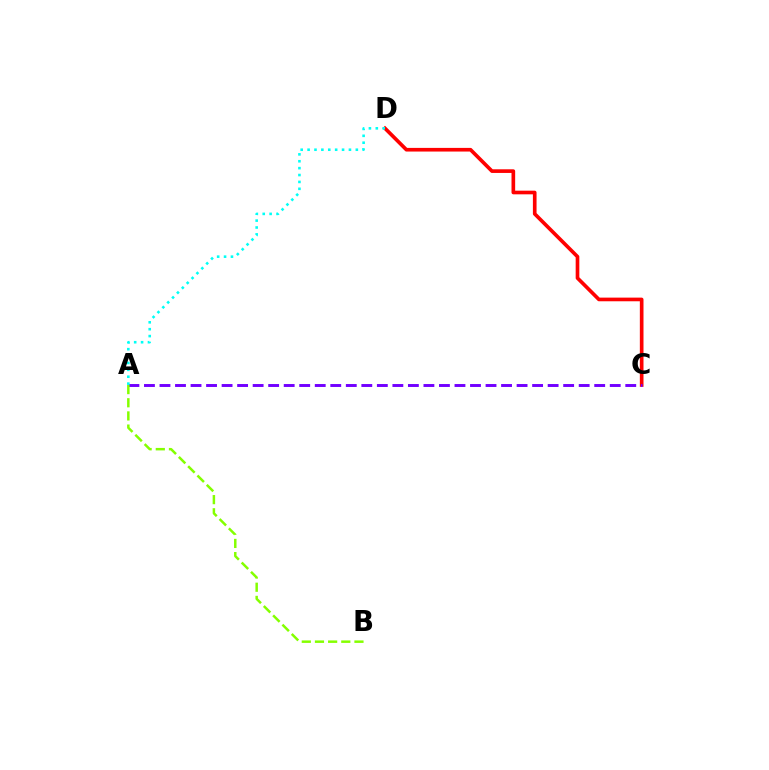{('C', 'D'): [{'color': '#ff0000', 'line_style': 'solid', 'thickness': 2.63}], ('A', 'C'): [{'color': '#7200ff', 'line_style': 'dashed', 'thickness': 2.11}], ('A', 'B'): [{'color': '#84ff00', 'line_style': 'dashed', 'thickness': 1.79}], ('A', 'D'): [{'color': '#00fff6', 'line_style': 'dotted', 'thickness': 1.87}]}